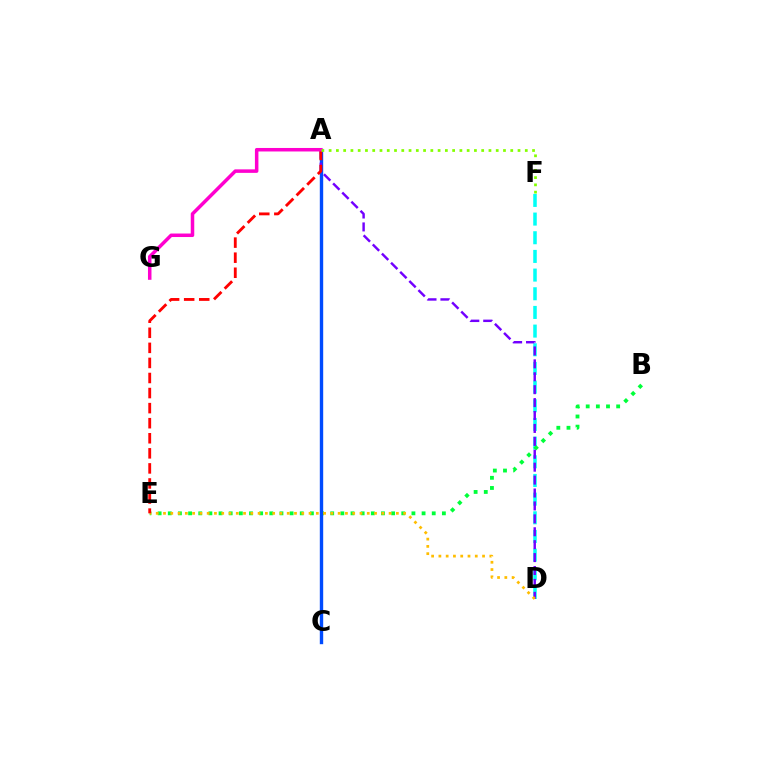{('D', 'F'): [{'color': '#00fff6', 'line_style': 'dashed', 'thickness': 2.54}], ('B', 'E'): [{'color': '#00ff39', 'line_style': 'dotted', 'thickness': 2.76}], ('A', 'C'): [{'color': '#004bff', 'line_style': 'solid', 'thickness': 2.44}], ('A', 'D'): [{'color': '#7200ff', 'line_style': 'dashed', 'thickness': 1.75}], ('D', 'E'): [{'color': '#ffbd00', 'line_style': 'dotted', 'thickness': 1.98}], ('A', 'E'): [{'color': '#ff0000', 'line_style': 'dashed', 'thickness': 2.05}], ('A', 'G'): [{'color': '#ff00cf', 'line_style': 'solid', 'thickness': 2.52}], ('A', 'F'): [{'color': '#84ff00', 'line_style': 'dotted', 'thickness': 1.97}]}